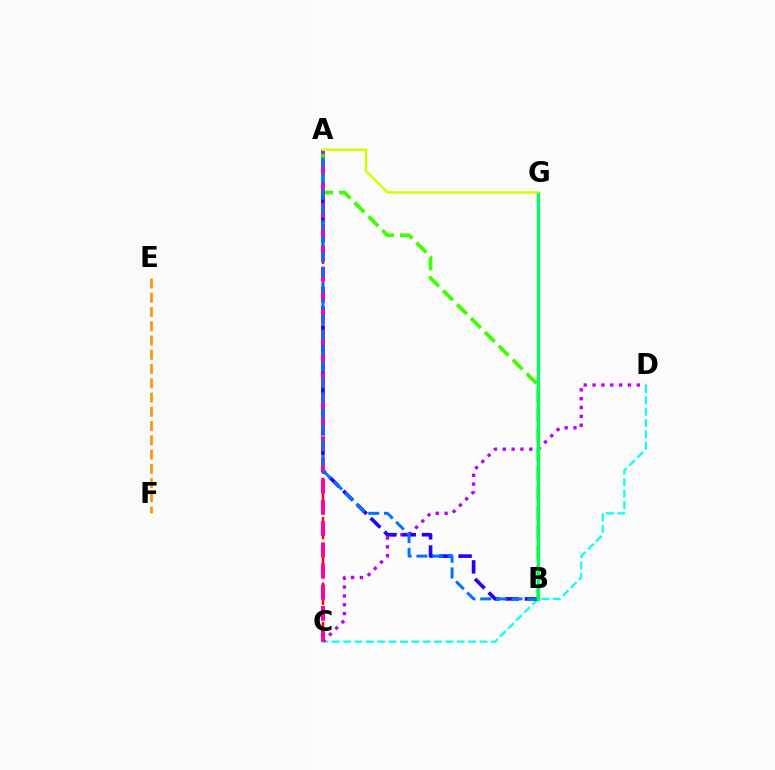{('E', 'F'): [{'color': '#ff9400', 'line_style': 'dashed', 'thickness': 1.94}], ('C', 'D'): [{'color': '#00fff6', 'line_style': 'dashed', 'thickness': 1.54}, {'color': '#b900ff', 'line_style': 'dotted', 'thickness': 2.4}], ('A', 'C'): [{'color': '#ff0000', 'line_style': 'dashed', 'thickness': 1.78}, {'color': '#ff00ac', 'line_style': 'dashed', 'thickness': 2.88}], ('A', 'B'): [{'color': '#2500ff', 'line_style': 'dashed', 'thickness': 2.62}, {'color': '#3dff00', 'line_style': 'dashed', 'thickness': 2.67}, {'color': '#0074ff', 'line_style': 'dashed', 'thickness': 2.13}], ('B', 'G'): [{'color': '#00ff5c', 'line_style': 'solid', 'thickness': 2.4}], ('A', 'G'): [{'color': '#d1ff00', 'line_style': 'solid', 'thickness': 1.79}]}